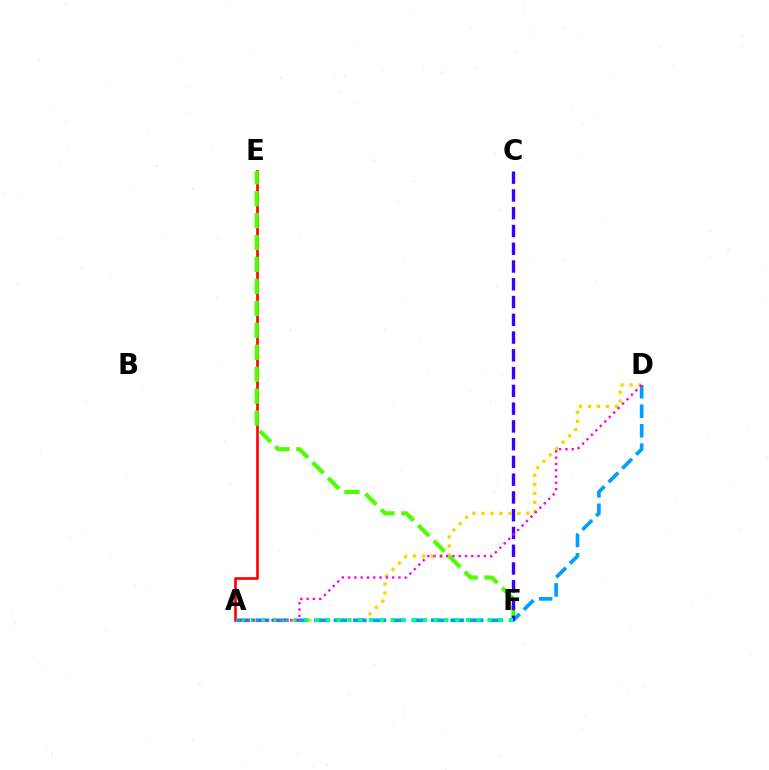{('A', 'E'): [{'color': '#ff0000', 'line_style': 'solid', 'thickness': 1.89}], ('A', 'D'): [{'color': '#ffd500', 'line_style': 'dotted', 'thickness': 2.44}, {'color': '#009eff', 'line_style': 'dashed', 'thickness': 2.64}, {'color': '#ff00ed', 'line_style': 'dotted', 'thickness': 1.71}], ('E', 'F'): [{'color': '#4fff00', 'line_style': 'dashed', 'thickness': 2.98}], ('C', 'F'): [{'color': '#3700ff', 'line_style': 'dashed', 'thickness': 2.41}], ('A', 'F'): [{'color': '#00ff86', 'line_style': 'dotted', 'thickness': 2.92}]}